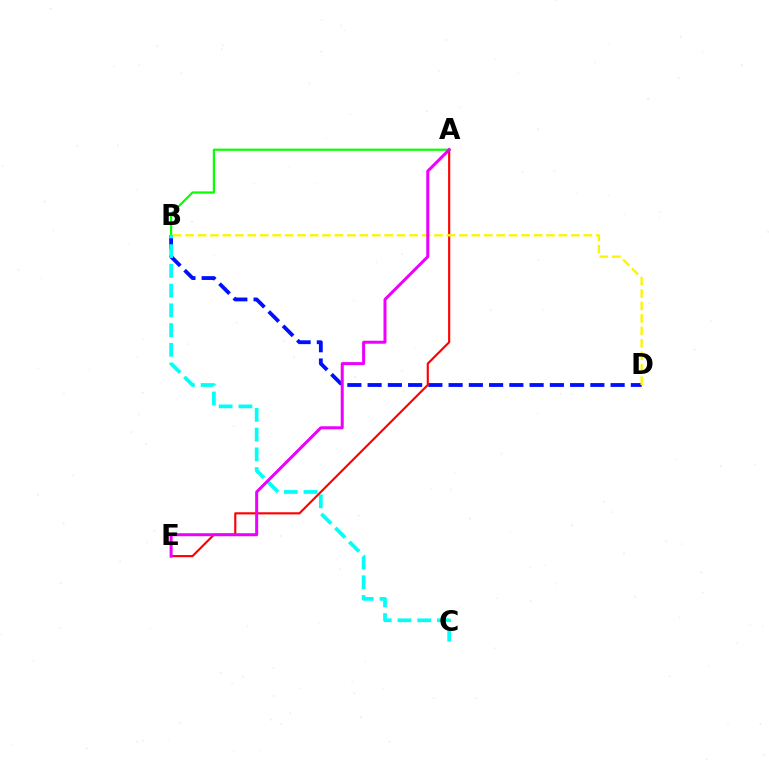{('B', 'D'): [{'color': '#0010ff', 'line_style': 'dashed', 'thickness': 2.75}, {'color': '#fcf500', 'line_style': 'dashed', 'thickness': 1.69}], ('A', 'B'): [{'color': '#08ff00', 'line_style': 'solid', 'thickness': 1.59}], ('B', 'C'): [{'color': '#00fff6', 'line_style': 'dashed', 'thickness': 2.68}], ('A', 'E'): [{'color': '#ff0000', 'line_style': 'solid', 'thickness': 1.54}, {'color': '#ee00ff', 'line_style': 'solid', 'thickness': 2.17}]}